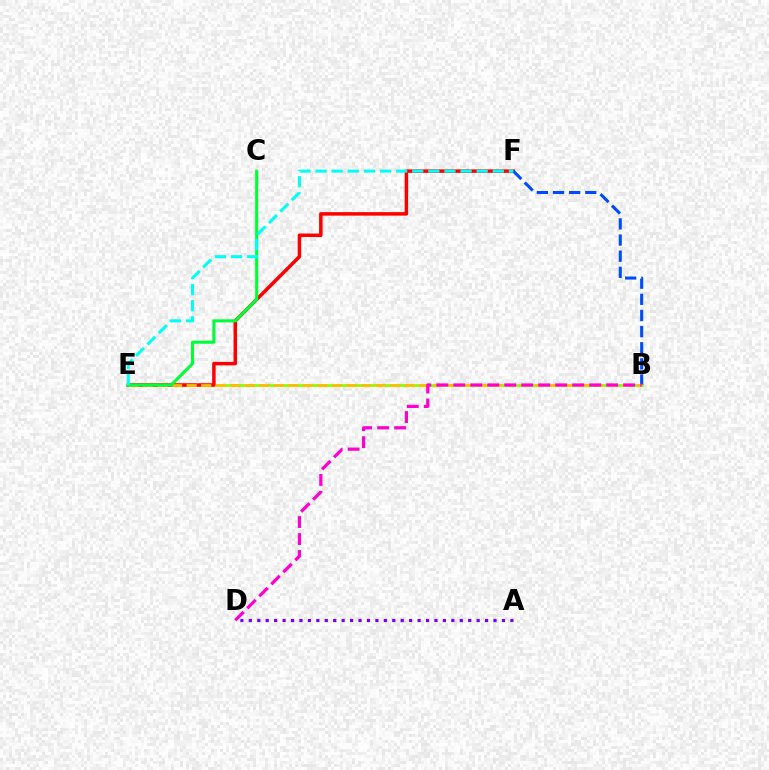{('B', 'E'): [{'color': '#84ff00', 'line_style': 'solid', 'thickness': 1.93}, {'color': '#ffbd00', 'line_style': 'dashed', 'thickness': 1.97}], ('E', 'F'): [{'color': '#ff0000', 'line_style': 'solid', 'thickness': 2.52}, {'color': '#00fff6', 'line_style': 'dashed', 'thickness': 2.19}], ('B', 'F'): [{'color': '#004bff', 'line_style': 'dashed', 'thickness': 2.19}], ('B', 'D'): [{'color': '#ff00cf', 'line_style': 'dashed', 'thickness': 2.31}], ('C', 'E'): [{'color': '#00ff39', 'line_style': 'solid', 'thickness': 2.21}], ('A', 'D'): [{'color': '#7200ff', 'line_style': 'dotted', 'thickness': 2.29}]}